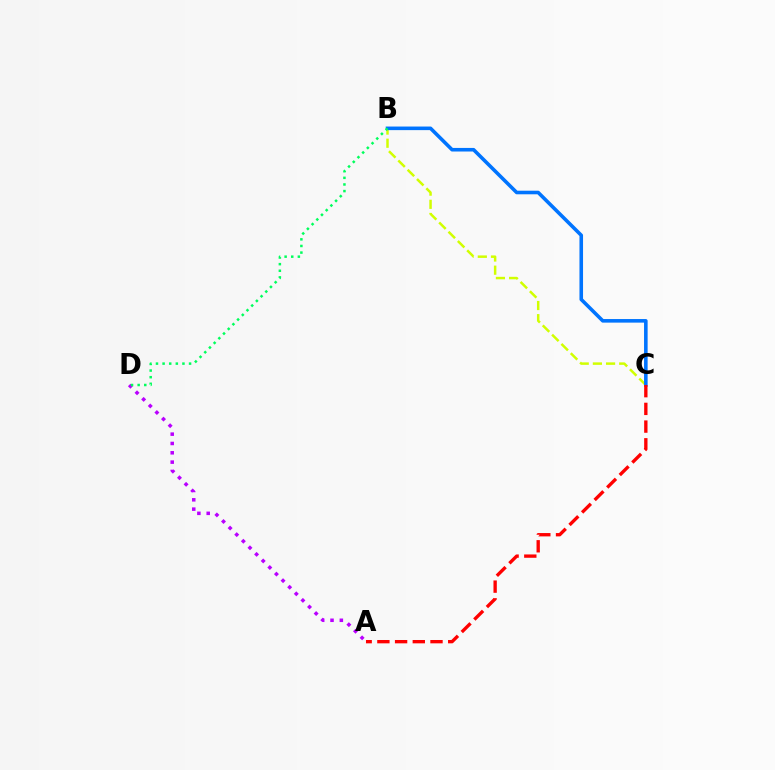{('A', 'D'): [{'color': '#b900ff', 'line_style': 'dotted', 'thickness': 2.53}], ('B', 'C'): [{'color': '#d1ff00', 'line_style': 'dashed', 'thickness': 1.79}, {'color': '#0074ff', 'line_style': 'solid', 'thickness': 2.58}], ('A', 'C'): [{'color': '#ff0000', 'line_style': 'dashed', 'thickness': 2.41}], ('B', 'D'): [{'color': '#00ff5c', 'line_style': 'dotted', 'thickness': 1.8}]}